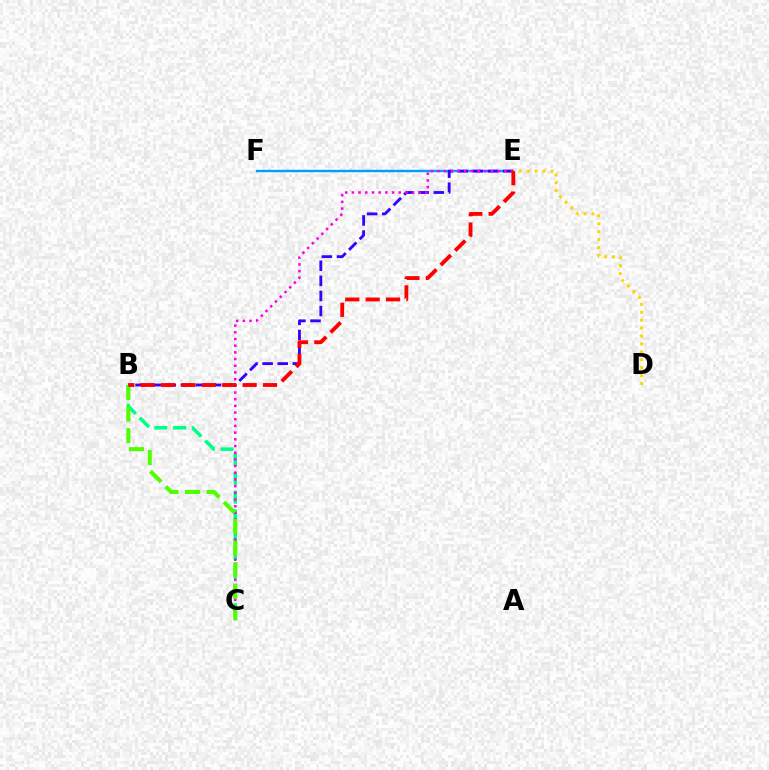{('E', 'F'): [{'color': '#009eff', 'line_style': 'solid', 'thickness': 1.73}], ('B', 'E'): [{'color': '#3700ff', 'line_style': 'dashed', 'thickness': 2.05}, {'color': '#ff0000', 'line_style': 'dashed', 'thickness': 2.77}], ('B', 'C'): [{'color': '#00ff86', 'line_style': 'dashed', 'thickness': 2.55}, {'color': '#4fff00', 'line_style': 'dashed', 'thickness': 2.93}], ('C', 'E'): [{'color': '#ff00ed', 'line_style': 'dotted', 'thickness': 1.82}], ('D', 'E'): [{'color': '#ffd500', 'line_style': 'dotted', 'thickness': 2.15}]}